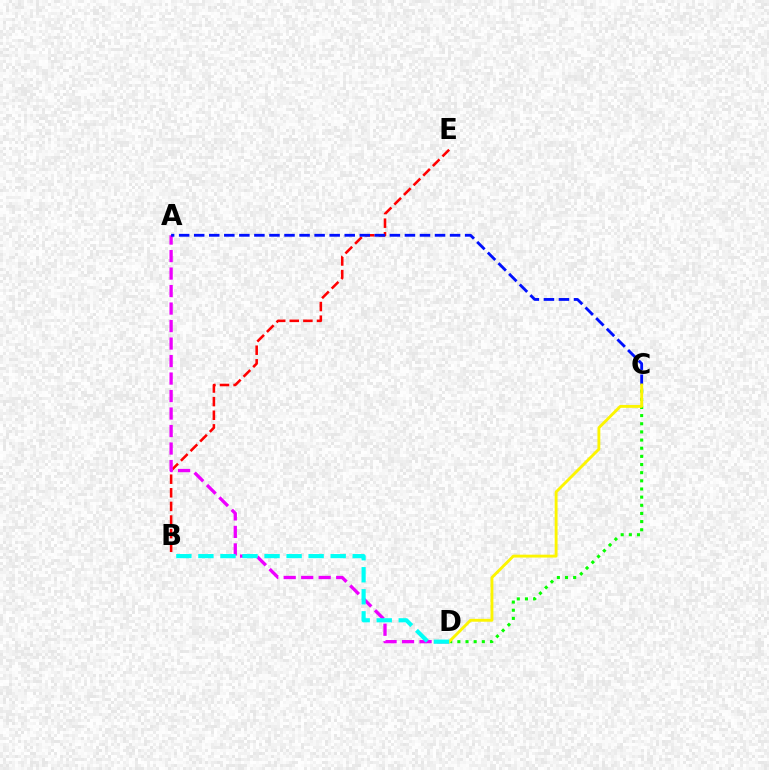{('B', 'E'): [{'color': '#ff0000', 'line_style': 'dashed', 'thickness': 1.85}], ('A', 'D'): [{'color': '#ee00ff', 'line_style': 'dashed', 'thickness': 2.38}], ('A', 'C'): [{'color': '#0010ff', 'line_style': 'dashed', 'thickness': 2.04}], ('C', 'D'): [{'color': '#08ff00', 'line_style': 'dotted', 'thickness': 2.22}, {'color': '#fcf500', 'line_style': 'solid', 'thickness': 2.07}], ('B', 'D'): [{'color': '#00fff6', 'line_style': 'dashed', 'thickness': 2.99}]}